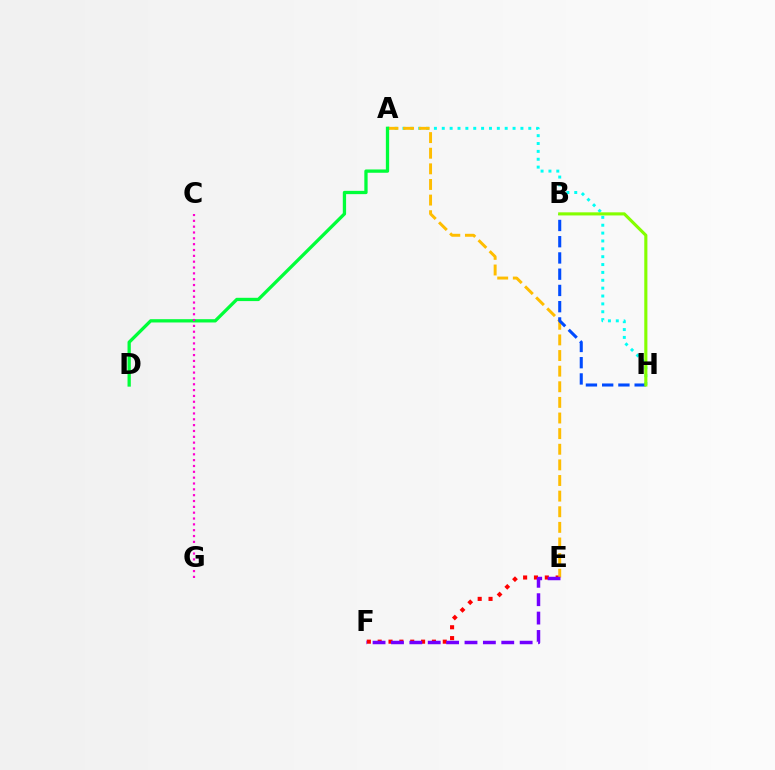{('A', 'H'): [{'color': '#00fff6', 'line_style': 'dotted', 'thickness': 2.14}], ('E', 'F'): [{'color': '#ff0000', 'line_style': 'dotted', 'thickness': 2.95}, {'color': '#7200ff', 'line_style': 'dashed', 'thickness': 2.5}], ('A', 'E'): [{'color': '#ffbd00', 'line_style': 'dashed', 'thickness': 2.12}], ('A', 'D'): [{'color': '#00ff39', 'line_style': 'solid', 'thickness': 2.37}], ('B', 'H'): [{'color': '#004bff', 'line_style': 'dashed', 'thickness': 2.21}, {'color': '#84ff00', 'line_style': 'solid', 'thickness': 2.24}], ('C', 'G'): [{'color': '#ff00cf', 'line_style': 'dotted', 'thickness': 1.59}]}